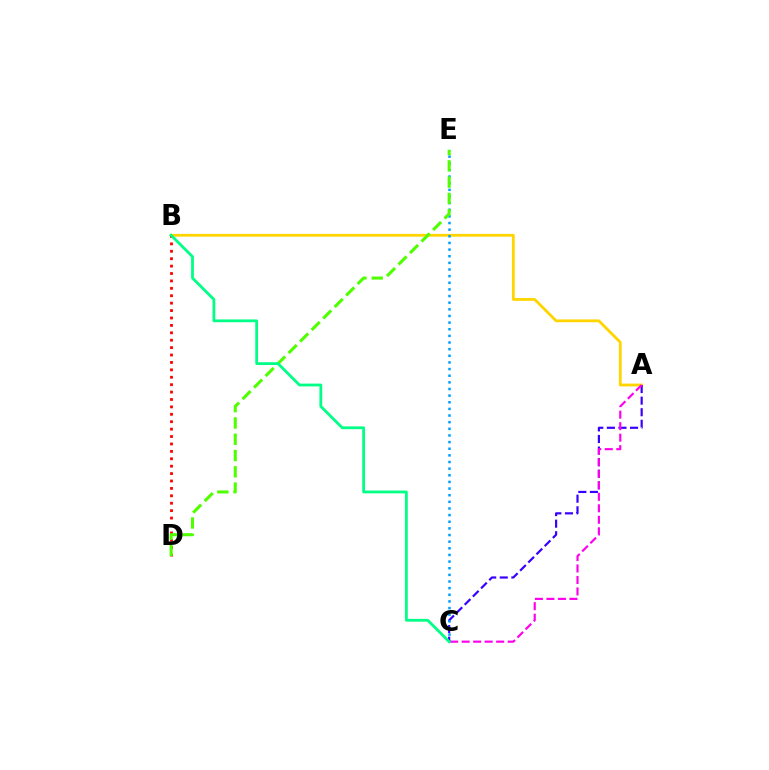{('A', 'B'): [{'color': '#ffd500', 'line_style': 'solid', 'thickness': 2.02}], ('B', 'D'): [{'color': '#ff0000', 'line_style': 'dotted', 'thickness': 2.01}], ('A', 'C'): [{'color': '#3700ff', 'line_style': 'dashed', 'thickness': 1.57}, {'color': '#ff00ed', 'line_style': 'dashed', 'thickness': 1.56}], ('C', 'E'): [{'color': '#009eff', 'line_style': 'dotted', 'thickness': 1.8}], ('D', 'E'): [{'color': '#4fff00', 'line_style': 'dashed', 'thickness': 2.21}], ('B', 'C'): [{'color': '#00ff86', 'line_style': 'solid', 'thickness': 2.01}]}